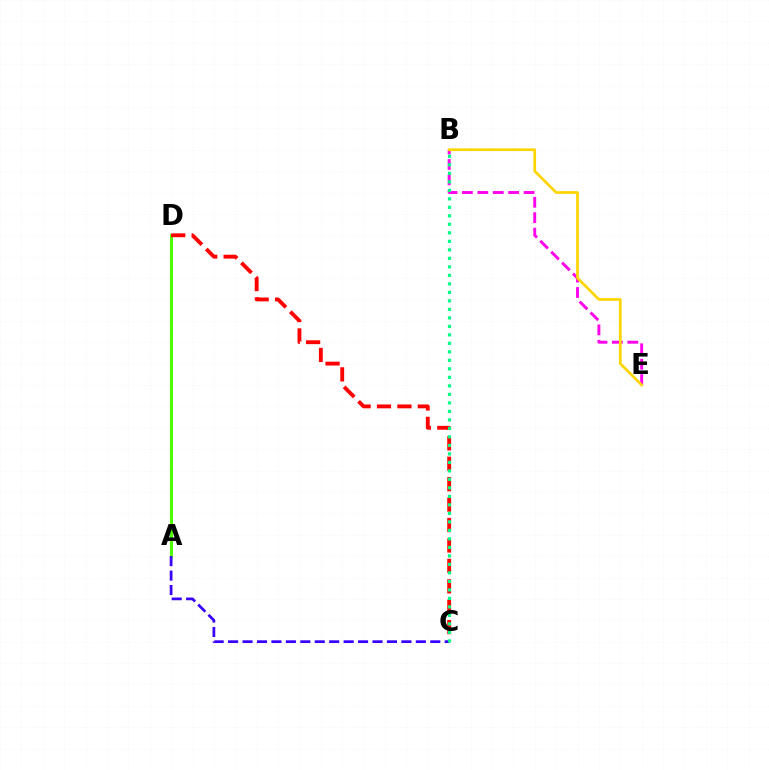{('A', 'D'): [{'color': '#009eff', 'line_style': 'solid', 'thickness': 1.83}, {'color': '#4fff00', 'line_style': 'solid', 'thickness': 2.23}], ('C', 'D'): [{'color': '#ff0000', 'line_style': 'dashed', 'thickness': 2.77}], ('B', 'E'): [{'color': '#ff00ed', 'line_style': 'dashed', 'thickness': 2.09}, {'color': '#ffd500', 'line_style': 'solid', 'thickness': 1.95}], ('A', 'C'): [{'color': '#3700ff', 'line_style': 'dashed', 'thickness': 1.96}], ('B', 'C'): [{'color': '#00ff86', 'line_style': 'dotted', 'thickness': 2.31}]}